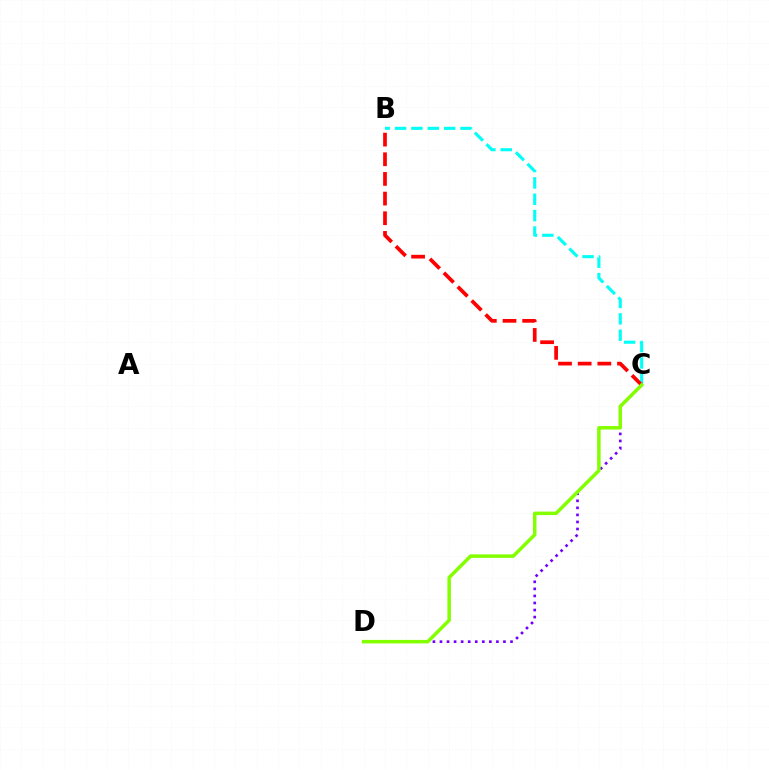{('C', 'D'): [{'color': '#7200ff', 'line_style': 'dotted', 'thickness': 1.92}, {'color': '#84ff00', 'line_style': 'solid', 'thickness': 2.52}], ('B', 'C'): [{'color': '#00fff6', 'line_style': 'dashed', 'thickness': 2.22}, {'color': '#ff0000', 'line_style': 'dashed', 'thickness': 2.67}]}